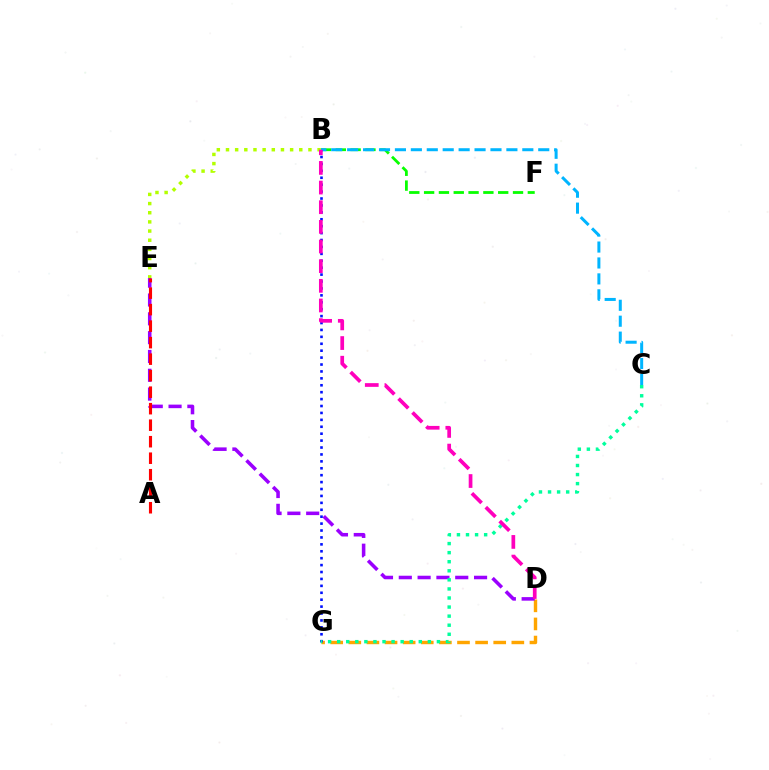{('D', 'G'): [{'color': '#ffa500', 'line_style': 'dashed', 'thickness': 2.46}], ('B', 'F'): [{'color': '#08ff00', 'line_style': 'dashed', 'thickness': 2.01}], ('D', 'E'): [{'color': '#9b00ff', 'line_style': 'dashed', 'thickness': 2.56}], ('B', 'C'): [{'color': '#00b5ff', 'line_style': 'dashed', 'thickness': 2.16}], ('B', 'G'): [{'color': '#0010ff', 'line_style': 'dotted', 'thickness': 1.88}], ('B', 'E'): [{'color': '#b3ff00', 'line_style': 'dotted', 'thickness': 2.49}], ('C', 'G'): [{'color': '#00ff9d', 'line_style': 'dotted', 'thickness': 2.46}], ('B', 'D'): [{'color': '#ff00bd', 'line_style': 'dashed', 'thickness': 2.67}], ('A', 'E'): [{'color': '#ff0000', 'line_style': 'dashed', 'thickness': 2.24}]}